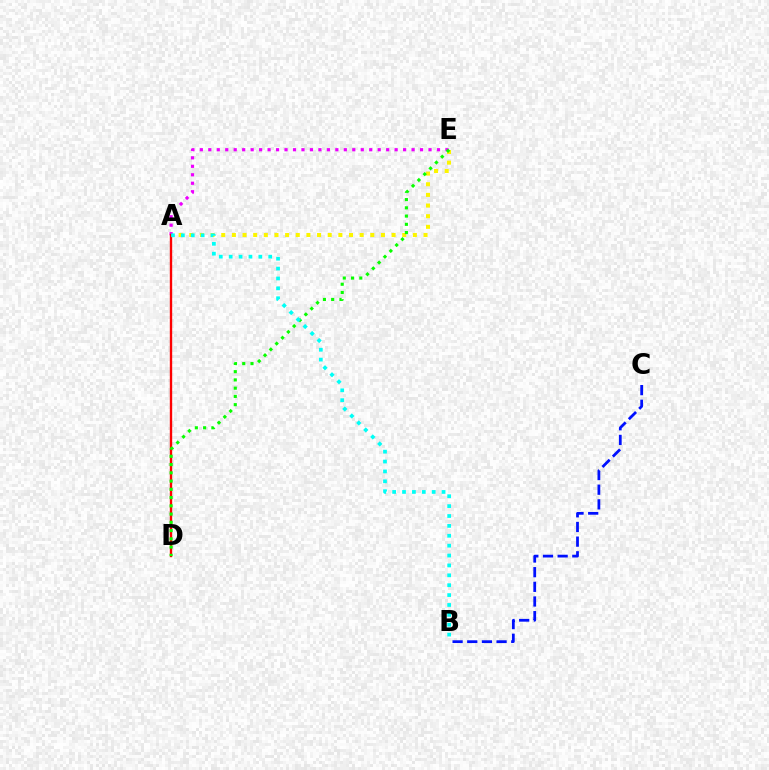{('A', 'E'): [{'color': '#fcf500', 'line_style': 'dotted', 'thickness': 2.89}, {'color': '#ee00ff', 'line_style': 'dotted', 'thickness': 2.3}], ('A', 'D'): [{'color': '#ff0000', 'line_style': 'solid', 'thickness': 1.71}], ('D', 'E'): [{'color': '#08ff00', 'line_style': 'dotted', 'thickness': 2.24}], ('A', 'B'): [{'color': '#00fff6', 'line_style': 'dotted', 'thickness': 2.69}], ('B', 'C'): [{'color': '#0010ff', 'line_style': 'dashed', 'thickness': 1.99}]}